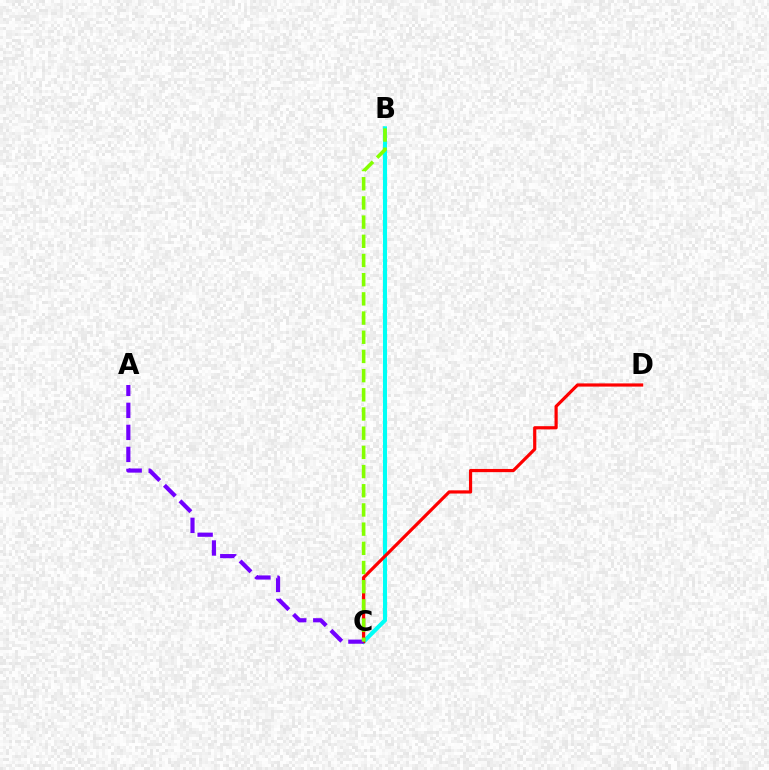{('B', 'C'): [{'color': '#00fff6', 'line_style': 'solid', 'thickness': 2.97}, {'color': '#84ff00', 'line_style': 'dashed', 'thickness': 2.61}], ('C', 'D'): [{'color': '#ff0000', 'line_style': 'solid', 'thickness': 2.3}], ('A', 'C'): [{'color': '#7200ff', 'line_style': 'dashed', 'thickness': 2.99}]}